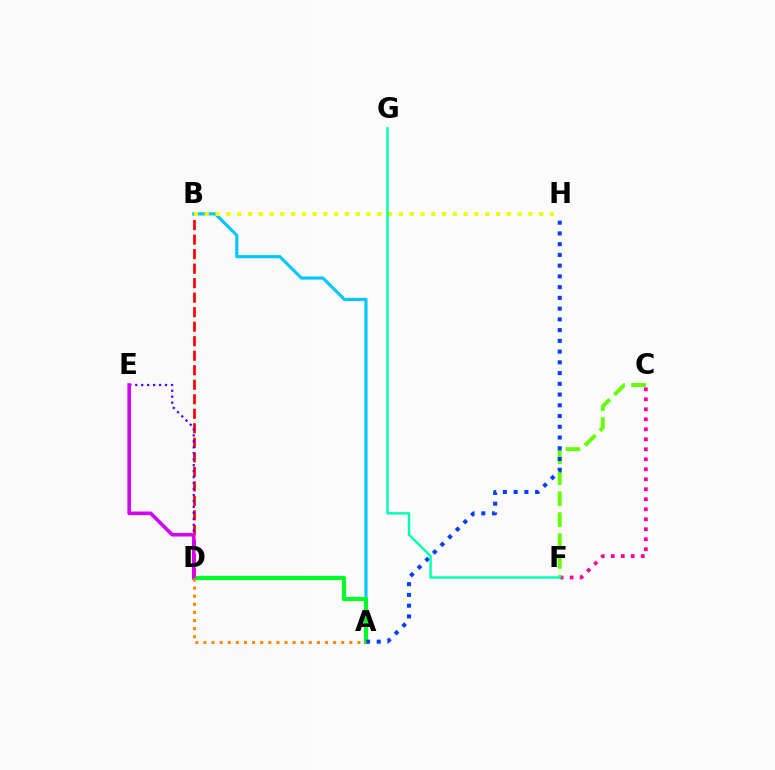{('C', 'F'): [{'color': '#ff00a0', 'line_style': 'dotted', 'thickness': 2.72}, {'color': '#66ff00', 'line_style': 'dashed', 'thickness': 2.84}], ('B', 'D'): [{'color': '#ff0000', 'line_style': 'dashed', 'thickness': 1.97}], ('A', 'B'): [{'color': '#00c7ff', 'line_style': 'solid', 'thickness': 2.27}], ('A', 'D'): [{'color': '#00ff27', 'line_style': 'solid', 'thickness': 3.0}, {'color': '#ff8800', 'line_style': 'dotted', 'thickness': 2.2}], ('B', 'H'): [{'color': '#eeff00', 'line_style': 'dotted', 'thickness': 2.93}], ('A', 'H'): [{'color': '#003fff', 'line_style': 'dotted', 'thickness': 2.92}], ('D', 'E'): [{'color': '#4f00ff', 'line_style': 'dotted', 'thickness': 1.62}, {'color': '#d600ff', 'line_style': 'solid', 'thickness': 2.6}], ('F', 'G'): [{'color': '#00ffaf', 'line_style': 'solid', 'thickness': 1.73}]}